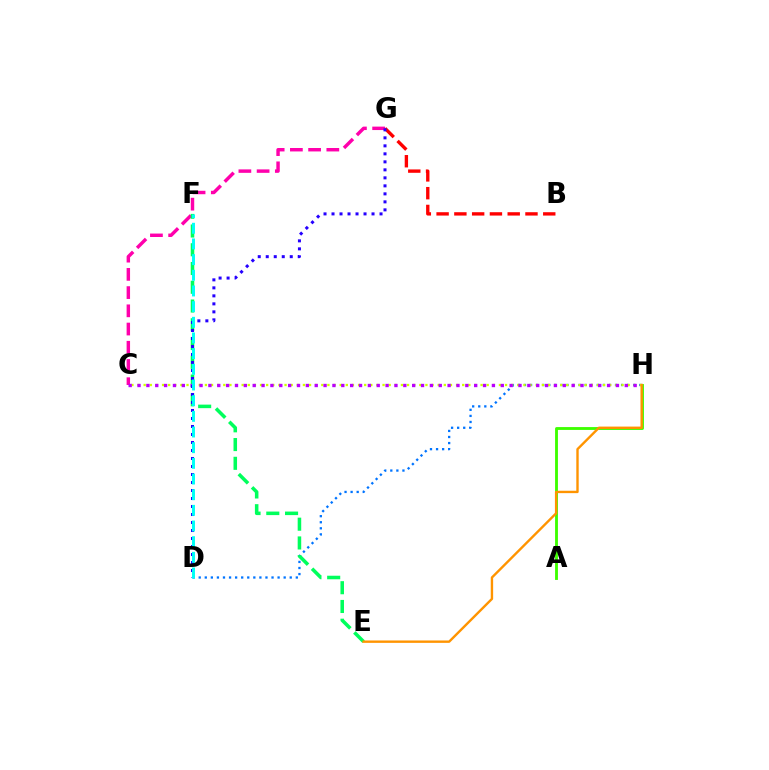{('B', 'G'): [{'color': '#ff0000', 'line_style': 'dashed', 'thickness': 2.41}], ('D', 'H'): [{'color': '#0074ff', 'line_style': 'dotted', 'thickness': 1.65}], ('A', 'H'): [{'color': '#3dff00', 'line_style': 'solid', 'thickness': 2.05}], ('C', 'G'): [{'color': '#ff00ac', 'line_style': 'dashed', 'thickness': 2.48}], ('C', 'H'): [{'color': '#d1ff00', 'line_style': 'dotted', 'thickness': 1.66}, {'color': '#b900ff', 'line_style': 'dotted', 'thickness': 2.41}], ('E', 'F'): [{'color': '#00ff5c', 'line_style': 'dashed', 'thickness': 2.55}], ('E', 'H'): [{'color': '#ff9400', 'line_style': 'solid', 'thickness': 1.72}], ('D', 'G'): [{'color': '#2500ff', 'line_style': 'dotted', 'thickness': 2.17}], ('D', 'F'): [{'color': '#00fff6', 'line_style': 'dashed', 'thickness': 2.13}]}